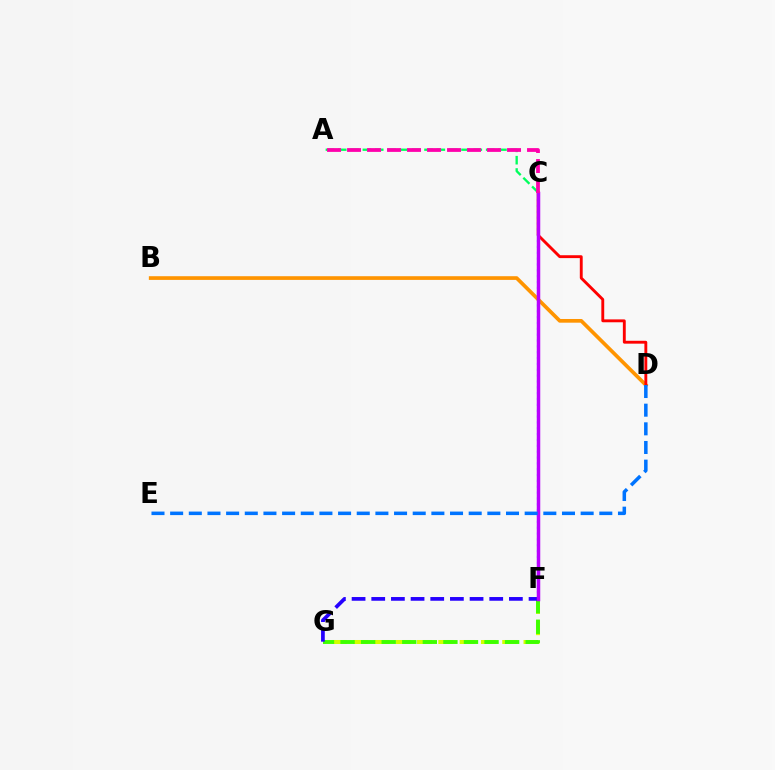{('B', 'D'): [{'color': '#ff9400', 'line_style': 'solid', 'thickness': 2.66}], ('F', 'G'): [{'color': '#d1ff00', 'line_style': 'dashed', 'thickness': 2.89}, {'color': '#3dff00', 'line_style': 'dashed', 'thickness': 2.79}, {'color': '#2500ff', 'line_style': 'dashed', 'thickness': 2.67}], ('A', 'C'): [{'color': '#00ff5c', 'line_style': 'dashed', 'thickness': 1.67}, {'color': '#ff00ac', 'line_style': 'dashed', 'thickness': 2.72}], ('C', 'F'): [{'color': '#00fff6', 'line_style': 'dotted', 'thickness': 1.59}, {'color': '#b900ff', 'line_style': 'solid', 'thickness': 2.51}], ('C', 'D'): [{'color': '#ff0000', 'line_style': 'solid', 'thickness': 2.07}], ('D', 'E'): [{'color': '#0074ff', 'line_style': 'dashed', 'thickness': 2.53}]}